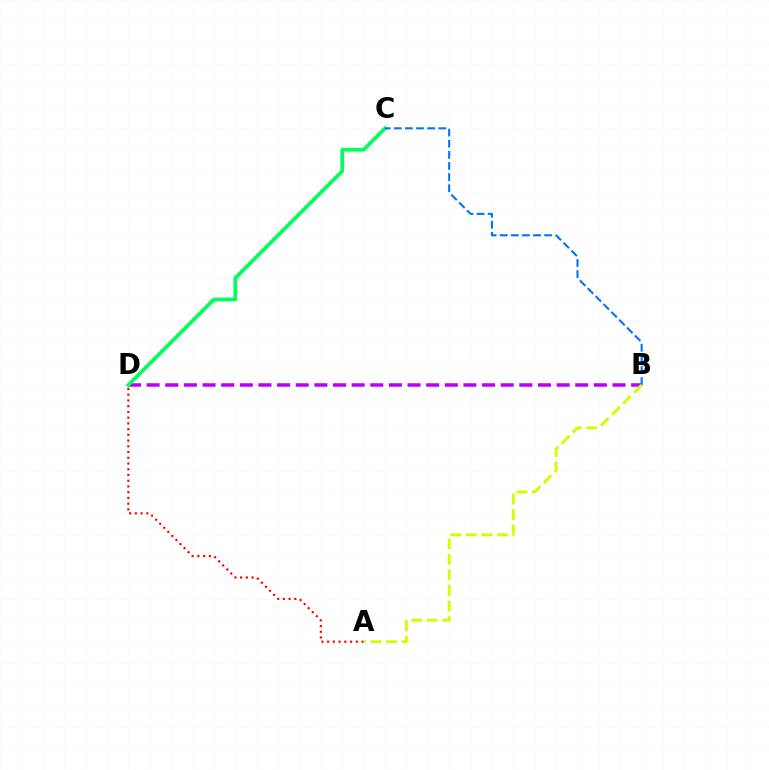{('B', 'D'): [{'color': '#b900ff', 'line_style': 'dashed', 'thickness': 2.53}], ('C', 'D'): [{'color': '#00ff5c', 'line_style': 'solid', 'thickness': 2.68}], ('A', 'D'): [{'color': '#ff0000', 'line_style': 'dotted', 'thickness': 1.56}], ('B', 'C'): [{'color': '#0074ff', 'line_style': 'dashed', 'thickness': 1.51}], ('A', 'B'): [{'color': '#d1ff00', 'line_style': 'dashed', 'thickness': 2.11}]}